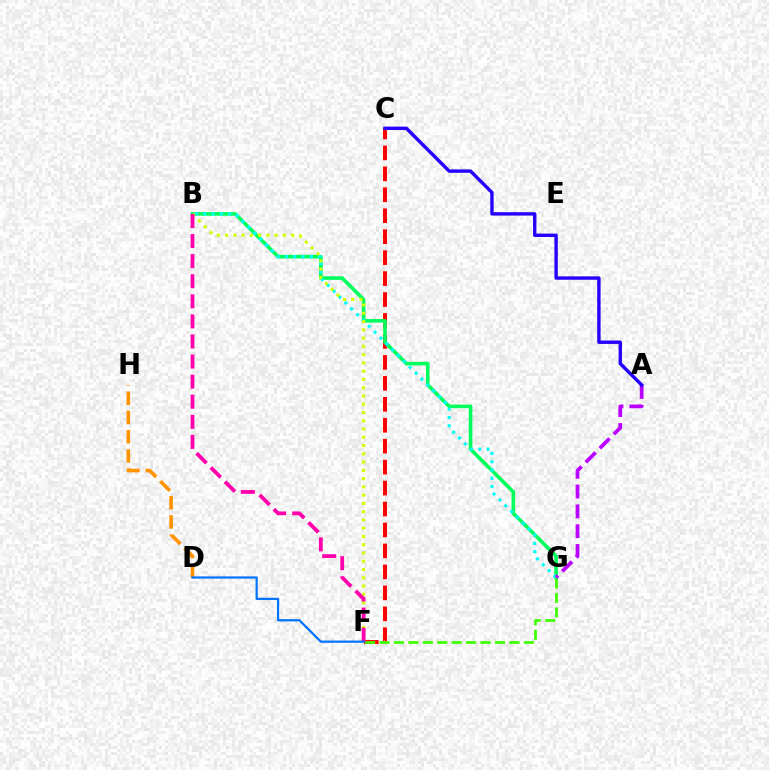{('C', 'F'): [{'color': '#ff0000', 'line_style': 'dashed', 'thickness': 2.85}], ('B', 'G'): [{'color': '#00ff5c', 'line_style': 'solid', 'thickness': 2.6}, {'color': '#00fff6', 'line_style': 'dotted', 'thickness': 2.25}], ('F', 'G'): [{'color': '#3dff00', 'line_style': 'dashed', 'thickness': 1.96}], ('D', 'H'): [{'color': '#ff9400', 'line_style': 'dashed', 'thickness': 2.61}], ('A', 'G'): [{'color': '#b900ff', 'line_style': 'dashed', 'thickness': 2.69}], ('B', 'F'): [{'color': '#d1ff00', 'line_style': 'dotted', 'thickness': 2.25}, {'color': '#ff00ac', 'line_style': 'dashed', 'thickness': 2.73}], ('A', 'C'): [{'color': '#2500ff', 'line_style': 'solid', 'thickness': 2.45}], ('D', 'F'): [{'color': '#0074ff', 'line_style': 'solid', 'thickness': 1.61}]}